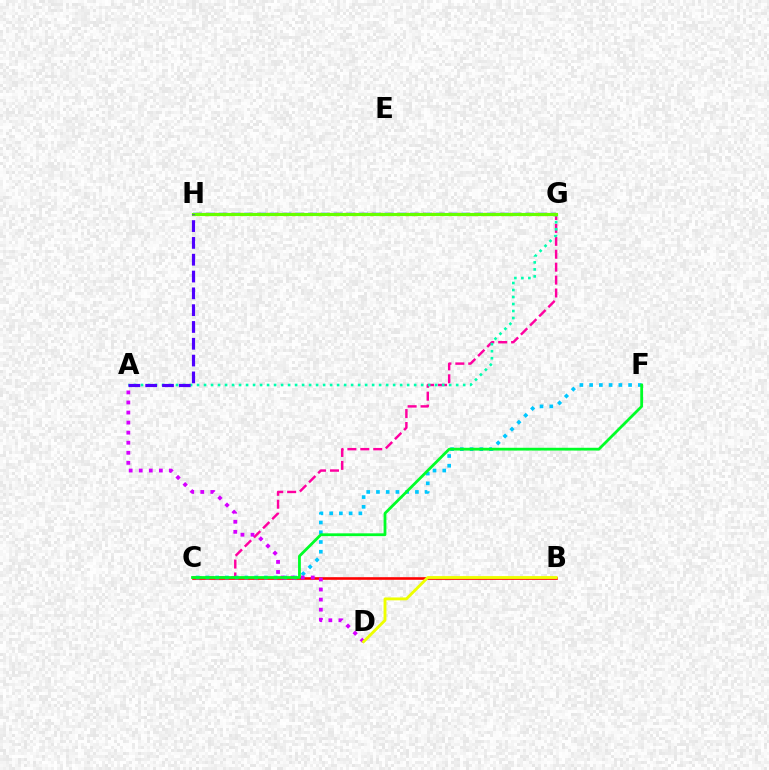{('C', 'G'): [{'color': '#ff00a0', 'line_style': 'dashed', 'thickness': 1.76}], ('B', 'C'): [{'color': '#ff0000', 'line_style': 'solid', 'thickness': 1.89}], ('C', 'F'): [{'color': '#00c7ff', 'line_style': 'dotted', 'thickness': 2.65}, {'color': '#00ff27', 'line_style': 'solid', 'thickness': 2.01}], ('A', 'D'): [{'color': '#d600ff', 'line_style': 'dotted', 'thickness': 2.73}], ('G', 'H'): [{'color': '#003fff', 'line_style': 'dashed', 'thickness': 1.74}, {'color': '#ff8800', 'line_style': 'dotted', 'thickness': 2.36}, {'color': '#66ff00', 'line_style': 'solid', 'thickness': 2.25}], ('A', 'G'): [{'color': '#00ffaf', 'line_style': 'dotted', 'thickness': 1.9}], ('B', 'D'): [{'color': '#eeff00', 'line_style': 'solid', 'thickness': 2.06}], ('A', 'H'): [{'color': '#4f00ff', 'line_style': 'dashed', 'thickness': 2.28}]}